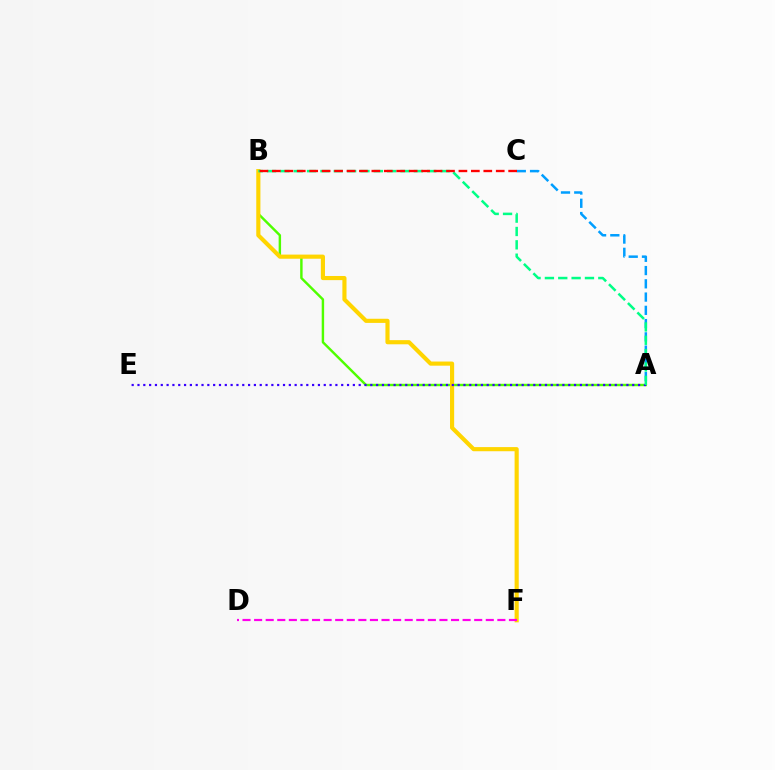{('A', 'B'): [{'color': '#4fff00', 'line_style': 'solid', 'thickness': 1.75}, {'color': '#00ff86', 'line_style': 'dashed', 'thickness': 1.81}], ('A', 'C'): [{'color': '#009eff', 'line_style': 'dashed', 'thickness': 1.8}], ('B', 'F'): [{'color': '#ffd500', 'line_style': 'solid', 'thickness': 2.98}], ('A', 'E'): [{'color': '#3700ff', 'line_style': 'dotted', 'thickness': 1.58}], ('D', 'F'): [{'color': '#ff00ed', 'line_style': 'dashed', 'thickness': 1.57}], ('B', 'C'): [{'color': '#ff0000', 'line_style': 'dashed', 'thickness': 1.69}]}